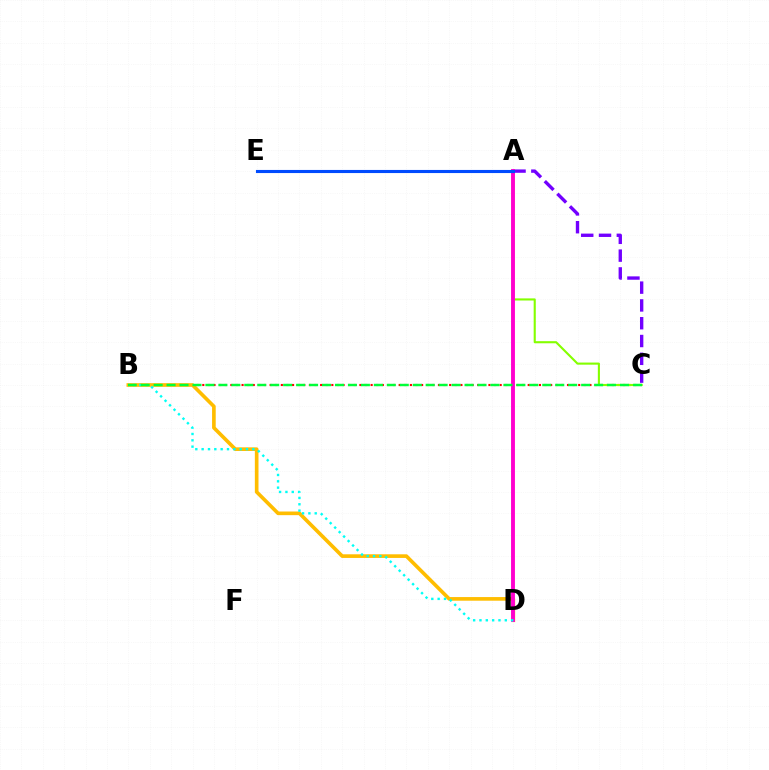{('B', 'C'): [{'color': '#ff0000', 'line_style': 'dotted', 'thickness': 1.52}, {'color': '#00ff39', 'line_style': 'dashed', 'thickness': 1.76}], ('A', 'C'): [{'color': '#7200ff', 'line_style': 'dashed', 'thickness': 2.42}, {'color': '#84ff00', 'line_style': 'solid', 'thickness': 1.52}], ('B', 'D'): [{'color': '#ffbd00', 'line_style': 'solid', 'thickness': 2.62}, {'color': '#00fff6', 'line_style': 'dotted', 'thickness': 1.72}], ('A', 'D'): [{'color': '#ff00cf', 'line_style': 'solid', 'thickness': 2.8}], ('A', 'E'): [{'color': '#004bff', 'line_style': 'solid', 'thickness': 2.24}]}